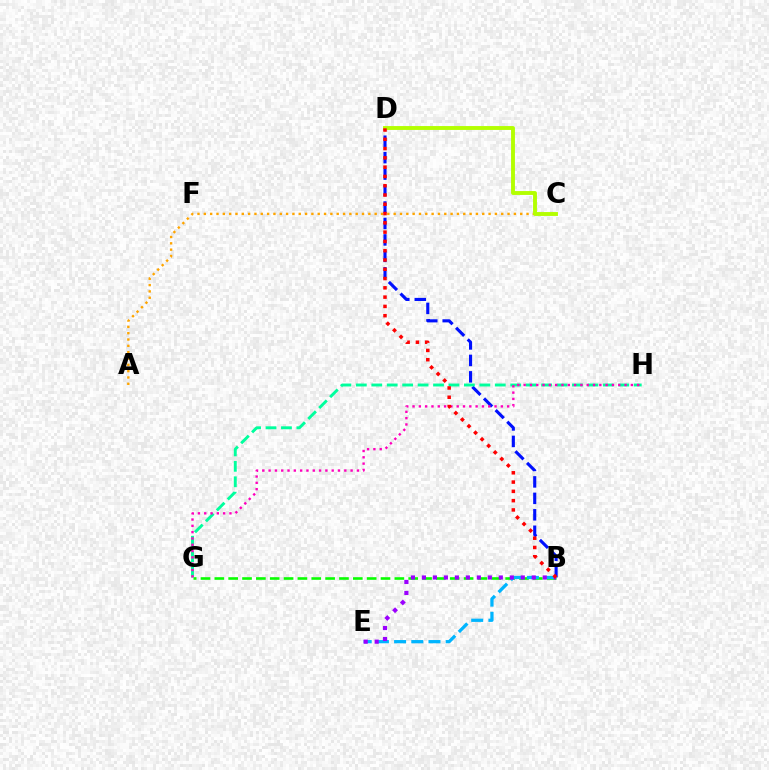{('A', 'C'): [{'color': '#ffa500', 'line_style': 'dotted', 'thickness': 1.72}], ('B', 'D'): [{'color': '#0010ff', 'line_style': 'dashed', 'thickness': 2.24}, {'color': '#ff0000', 'line_style': 'dotted', 'thickness': 2.52}], ('G', 'H'): [{'color': '#00ff9d', 'line_style': 'dashed', 'thickness': 2.1}, {'color': '#ff00bd', 'line_style': 'dotted', 'thickness': 1.71}], ('B', 'G'): [{'color': '#08ff00', 'line_style': 'dashed', 'thickness': 1.88}], ('B', 'E'): [{'color': '#00b5ff', 'line_style': 'dashed', 'thickness': 2.34}, {'color': '#9b00ff', 'line_style': 'dotted', 'thickness': 2.98}], ('C', 'D'): [{'color': '#b3ff00', 'line_style': 'solid', 'thickness': 2.79}]}